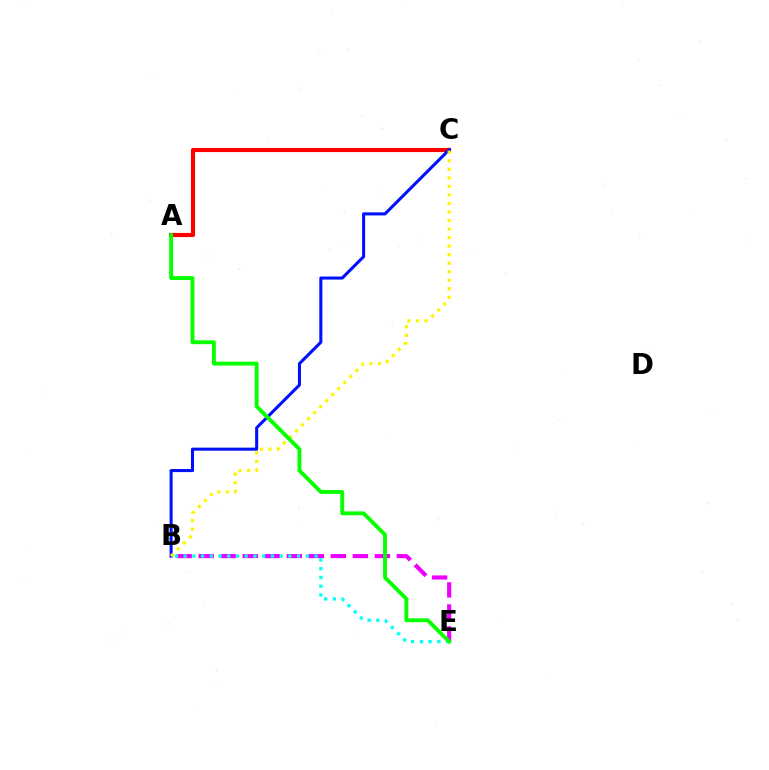{('A', 'C'): [{'color': '#ff0000', 'line_style': 'solid', 'thickness': 2.98}], ('B', 'E'): [{'color': '#ee00ff', 'line_style': 'dashed', 'thickness': 2.99}, {'color': '#00fff6', 'line_style': 'dotted', 'thickness': 2.37}], ('B', 'C'): [{'color': '#0010ff', 'line_style': 'solid', 'thickness': 2.2}, {'color': '#fcf500', 'line_style': 'dotted', 'thickness': 2.32}], ('A', 'E'): [{'color': '#08ff00', 'line_style': 'solid', 'thickness': 2.79}]}